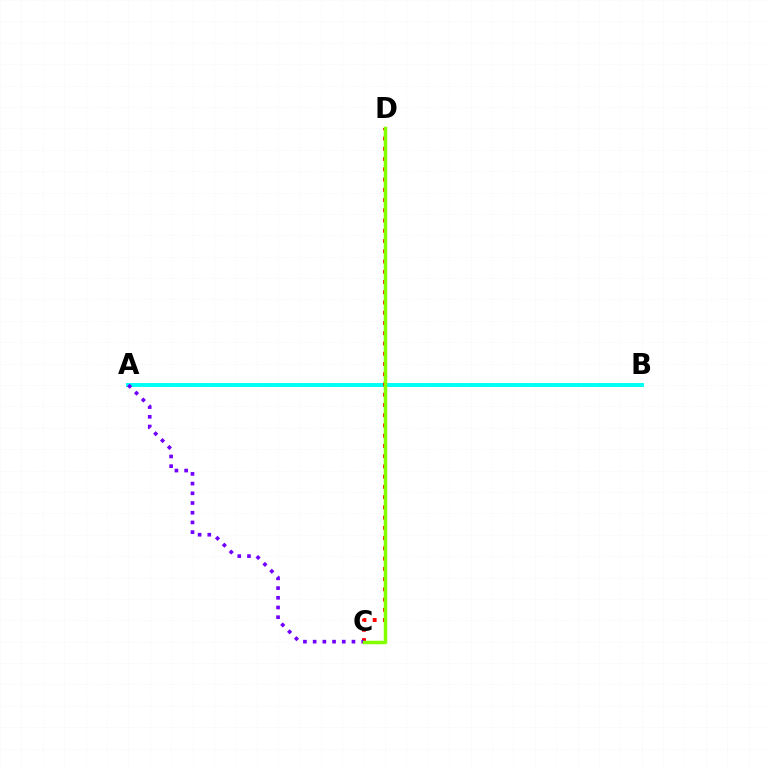{('A', 'B'): [{'color': '#00fff6', 'line_style': 'solid', 'thickness': 2.83}], ('C', 'D'): [{'color': '#ff0000', 'line_style': 'dotted', 'thickness': 2.78}, {'color': '#84ff00', 'line_style': 'solid', 'thickness': 2.51}], ('A', 'C'): [{'color': '#7200ff', 'line_style': 'dotted', 'thickness': 2.64}]}